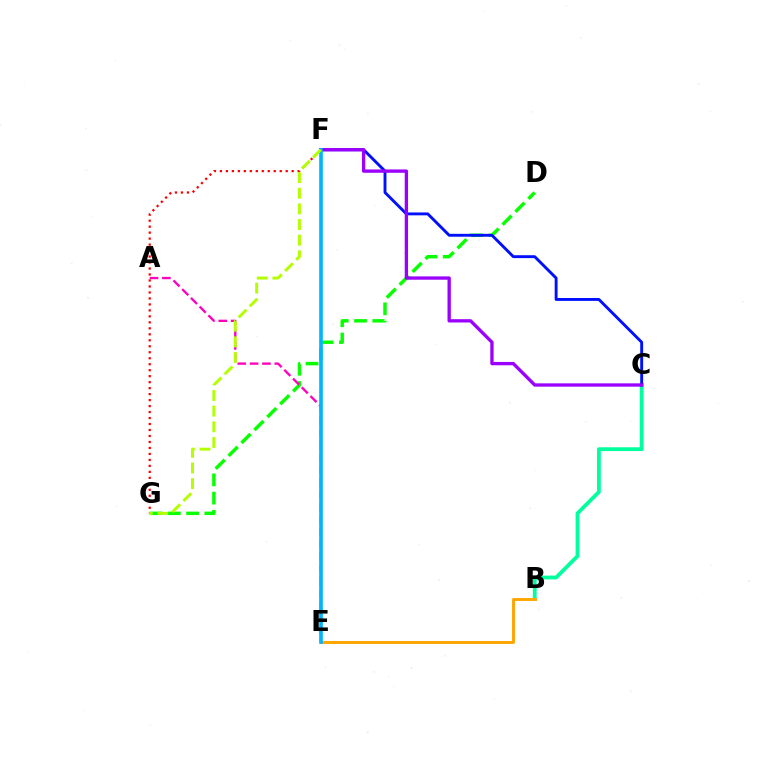{('D', 'G'): [{'color': '#08ff00', 'line_style': 'dashed', 'thickness': 2.48}], ('B', 'C'): [{'color': '#00ff9d', 'line_style': 'solid', 'thickness': 2.73}], ('A', 'E'): [{'color': '#ff00bd', 'line_style': 'dashed', 'thickness': 1.68}], ('B', 'E'): [{'color': '#ffa500', 'line_style': 'solid', 'thickness': 2.1}], ('C', 'F'): [{'color': '#0010ff', 'line_style': 'solid', 'thickness': 2.08}, {'color': '#9b00ff', 'line_style': 'solid', 'thickness': 2.39}], ('F', 'G'): [{'color': '#ff0000', 'line_style': 'dotted', 'thickness': 1.62}, {'color': '#b3ff00', 'line_style': 'dashed', 'thickness': 2.12}], ('E', 'F'): [{'color': '#00b5ff', 'line_style': 'solid', 'thickness': 2.62}]}